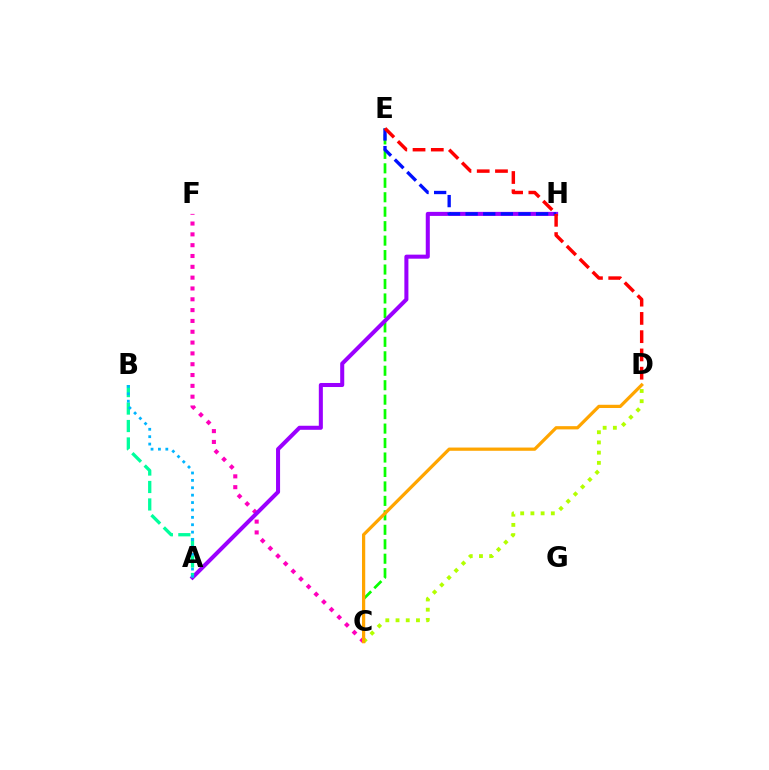{('C', 'F'): [{'color': '#ff00bd', 'line_style': 'dotted', 'thickness': 2.94}], ('C', 'E'): [{'color': '#08ff00', 'line_style': 'dashed', 'thickness': 1.96}], ('A', 'H'): [{'color': '#9b00ff', 'line_style': 'solid', 'thickness': 2.91}], ('E', 'H'): [{'color': '#0010ff', 'line_style': 'dashed', 'thickness': 2.39}], ('A', 'B'): [{'color': '#00ff9d', 'line_style': 'dashed', 'thickness': 2.37}, {'color': '#00b5ff', 'line_style': 'dotted', 'thickness': 2.01}], ('C', 'D'): [{'color': '#b3ff00', 'line_style': 'dotted', 'thickness': 2.77}, {'color': '#ffa500', 'line_style': 'solid', 'thickness': 2.33}], ('D', 'E'): [{'color': '#ff0000', 'line_style': 'dashed', 'thickness': 2.48}]}